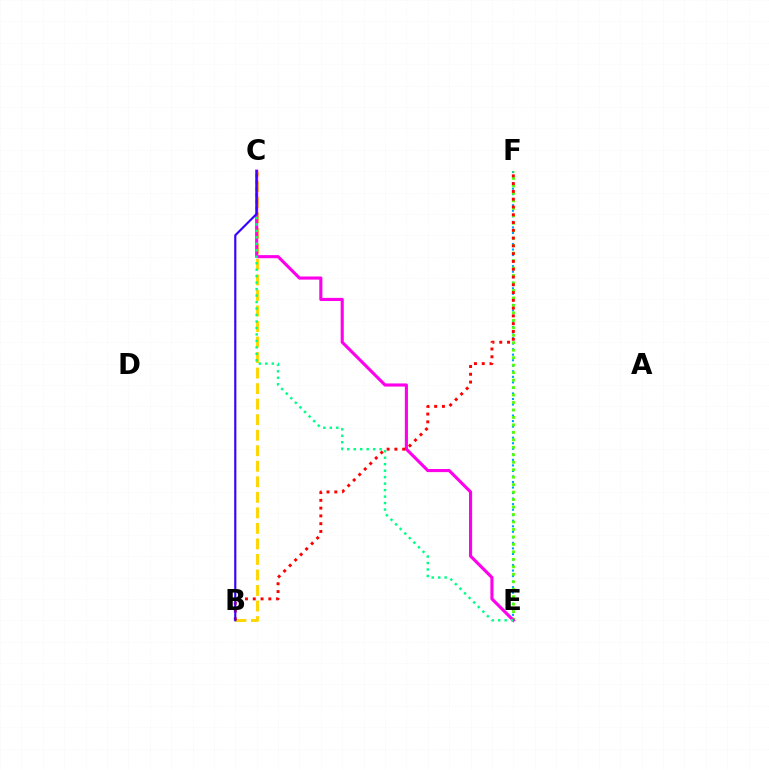{('B', 'C'): [{'color': '#ffd500', 'line_style': 'dashed', 'thickness': 2.11}, {'color': '#3700ff', 'line_style': 'solid', 'thickness': 1.55}], ('E', 'F'): [{'color': '#009eff', 'line_style': 'dotted', 'thickness': 1.5}, {'color': '#4fff00', 'line_style': 'dotted', 'thickness': 2.03}], ('C', 'E'): [{'color': '#ff00ed', 'line_style': 'solid', 'thickness': 2.25}, {'color': '#00ff86', 'line_style': 'dotted', 'thickness': 1.76}], ('B', 'F'): [{'color': '#ff0000', 'line_style': 'dotted', 'thickness': 2.11}]}